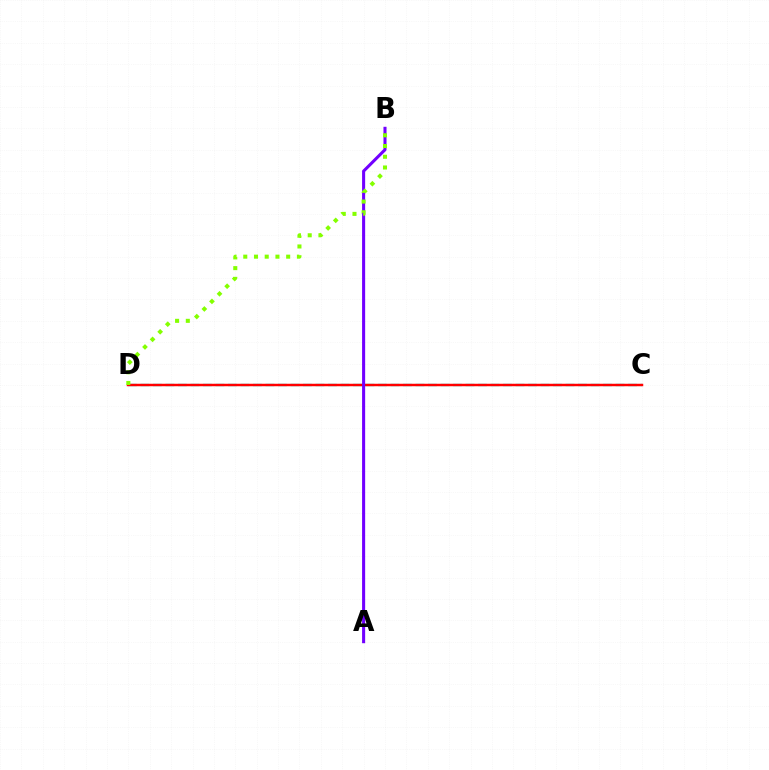{('C', 'D'): [{'color': '#00fff6', 'line_style': 'dashed', 'thickness': 1.7}, {'color': '#ff0000', 'line_style': 'solid', 'thickness': 1.78}], ('A', 'B'): [{'color': '#7200ff', 'line_style': 'solid', 'thickness': 2.21}], ('B', 'D'): [{'color': '#84ff00', 'line_style': 'dotted', 'thickness': 2.92}]}